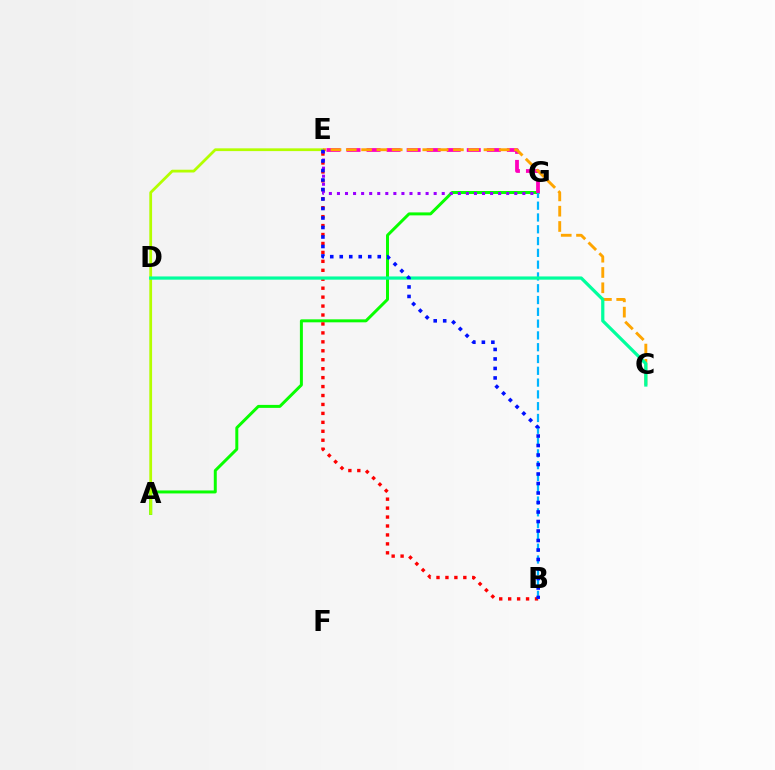{('A', 'G'): [{'color': '#08ff00', 'line_style': 'solid', 'thickness': 2.14}], ('A', 'E'): [{'color': '#b3ff00', 'line_style': 'solid', 'thickness': 1.99}], ('E', 'G'): [{'color': '#ff00bd', 'line_style': 'dashed', 'thickness': 2.72}, {'color': '#9b00ff', 'line_style': 'dotted', 'thickness': 2.19}], ('B', 'E'): [{'color': '#ff0000', 'line_style': 'dotted', 'thickness': 2.43}, {'color': '#0010ff', 'line_style': 'dotted', 'thickness': 2.58}], ('B', 'G'): [{'color': '#00b5ff', 'line_style': 'dashed', 'thickness': 1.6}], ('C', 'E'): [{'color': '#ffa500', 'line_style': 'dashed', 'thickness': 2.08}], ('C', 'D'): [{'color': '#00ff9d', 'line_style': 'solid', 'thickness': 2.32}]}